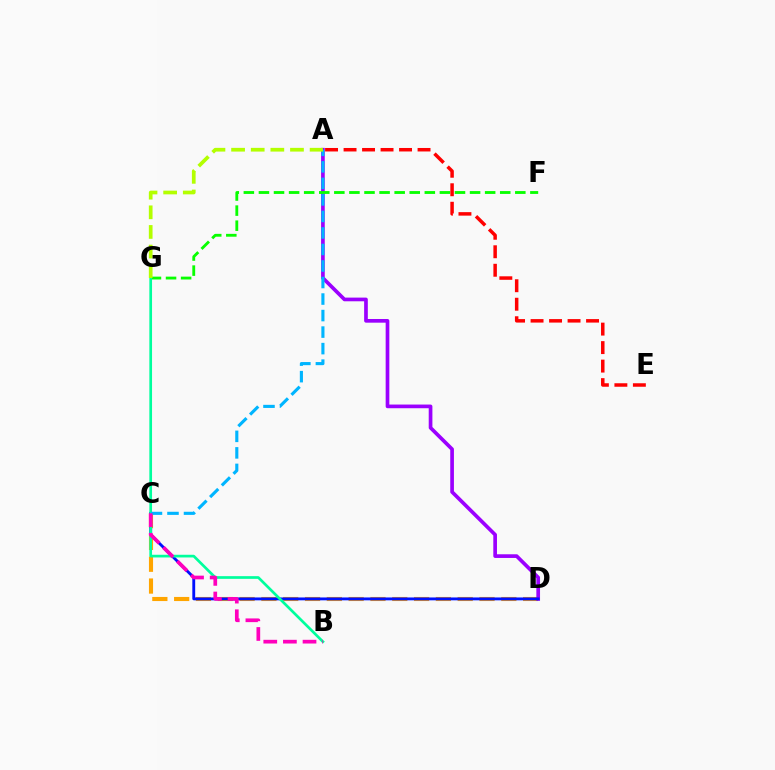{('C', 'D'): [{'color': '#ffa500', 'line_style': 'dashed', 'thickness': 2.96}, {'color': '#0010ff', 'line_style': 'solid', 'thickness': 2.06}], ('A', 'D'): [{'color': '#9b00ff', 'line_style': 'solid', 'thickness': 2.65}], ('F', 'G'): [{'color': '#08ff00', 'line_style': 'dashed', 'thickness': 2.05}], ('A', 'E'): [{'color': '#ff0000', 'line_style': 'dashed', 'thickness': 2.51}], ('B', 'G'): [{'color': '#00ff9d', 'line_style': 'solid', 'thickness': 1.94}], ('A', 'C'): [{'color': '#00b5ff', 'line_style': 'dashed', 'thickness': 2.24}], ('B', 'C'): [{'color': '#ff00bd', 'line_style': 'dashed', 'thickness': 2.67}], ('A', 'G'): [{'color': '#b3ff00', 'line_style': 'dashed', 'thickness': 2.67}]}